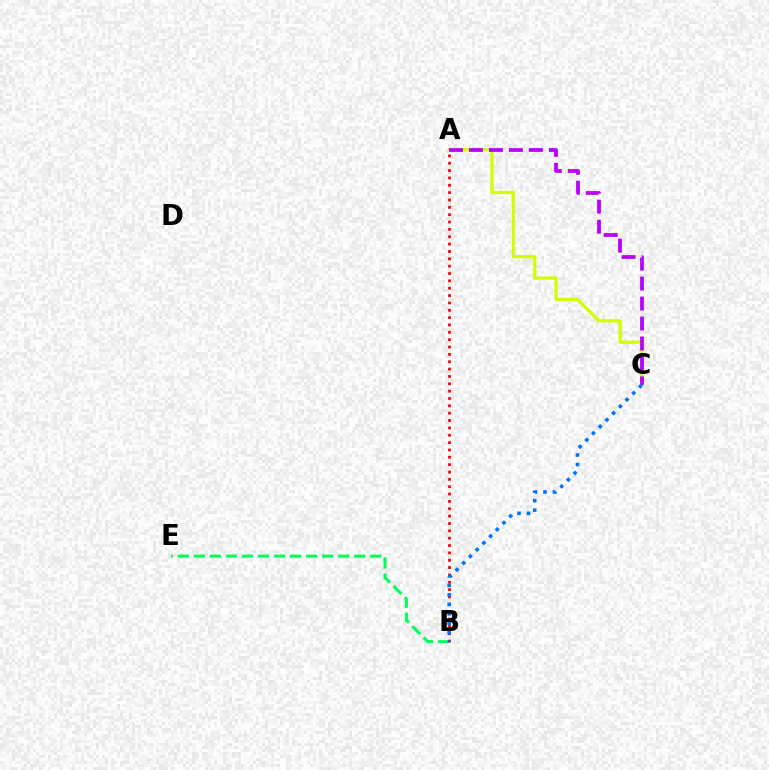{('A', 'C'): [{'color': '#d1ff00', 'line_style': 'solid', 'thickness': 2.34}, {'color': '#b900ff', 'line_style': 'dashed', 'thickness': 2.71}], ('B', 'E'): [{'color': '#00ff5c', 'line_style': 'dashed', 'thickness': 2.18}], ('A', 'B'): [{'color': '#ff0000', 'line_style': 'dotted', 'thickness': 2.0}], ('B', 'C'): [{'color': '#0074ff', 'line_style': 'dotted', 'thickness': 2.58}]}